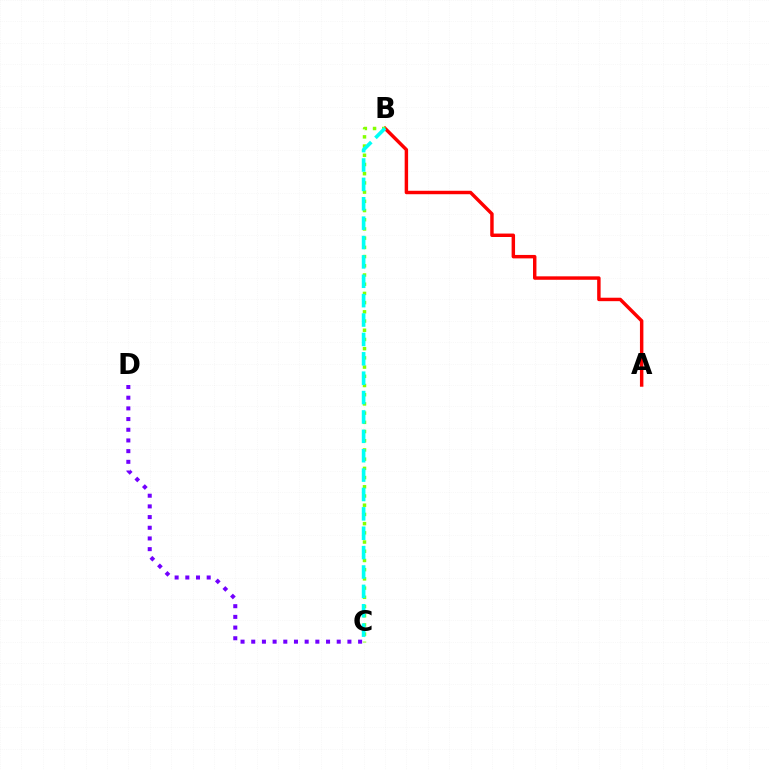{('A', 'B'): [{'color': '#ff0000', 'line_style': 'solid', 'thickness': 2.48}], ('B', 'C'): [{'color': '#84ff00', 'line_style': 'dotted', 'thickness': 2.5}, {'color': '#00fff6', 'line_style': 'dashed', 'thickness': 2.63}], ('C', 'D'): [{'color': '#7200ff', 'line_style': 'dotted', 'thickness': 2.9}]}